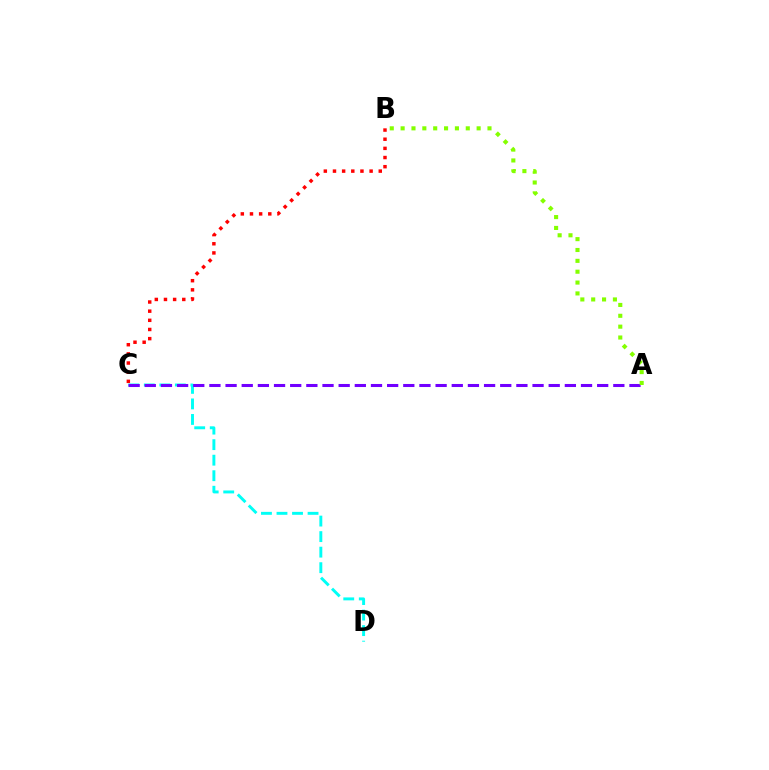{('C', 'D'): [{'color': '#00fff6', 'line_style': 'dashed', 'thickness': 2.11}], ('A', 'C'): [{'color': '#7200ff', 'line_style': 'dashed', 'thickness': 2.19}], ('A', 'B'): [{'color': '#84ff00', 'line_style': 'dotted', 'thickness': 2.95}], ('B', 'C'): [{'color': '#ff0000', 'line_style': 'dotted', 'thickness': 2.49}]}